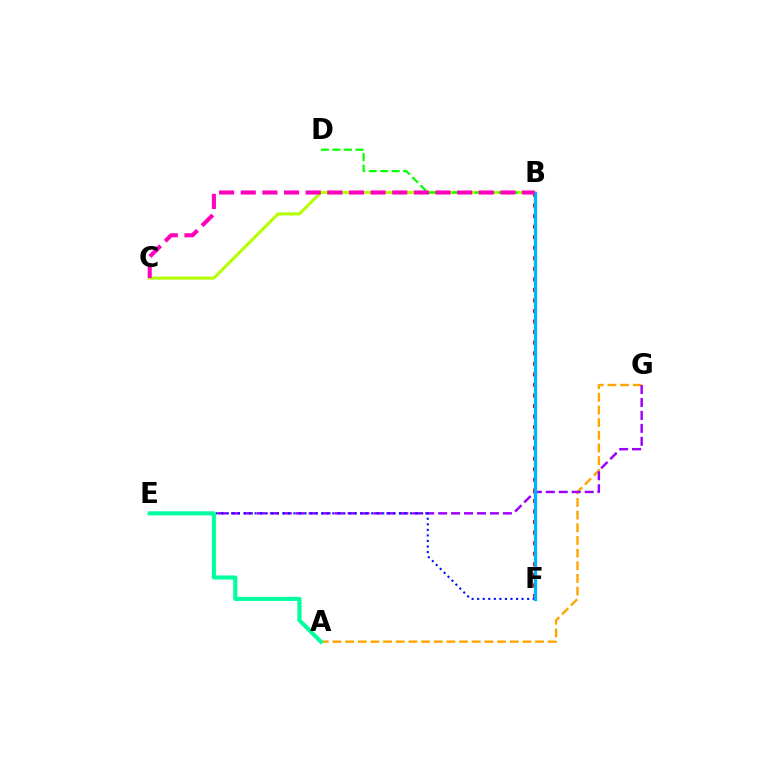{('A', 'G'): [{'color': '#ffa500', 'line_style': 'dashed', 'thickness': 1.72}], ('E', 'G'): [{'color': '#9b00ff', 'line_style': 'dashed', 'thickness': 1.76}], ('B', 'C'): [{'color': '#b3ff00', 'line_style': 'solid', 'thickness': 2.19}, {'color': '#ff00bd', 'line_style': 'dashed', 'thickness': 2.94}], ('B', 'F'): [{'color': '#ff0000', 'line_style': 'dotted', 'thickness': 2.87}, {'color': '#00b5ff', 'line_style': 'solid', 'thickness': 2.36}], ('E', 'F'): [{'color': '#0010ff', 'line_style': 'dotted', 'thickness': 1.51}], ('A', 'E'): [{'color': '#00ff9d', 'line_style': 'solid', 'thickness': 2.95}], ('B', 'D'): [{'color': '#08ff00', 'line_style': 'dashed', 'thickness': 1.57}]}